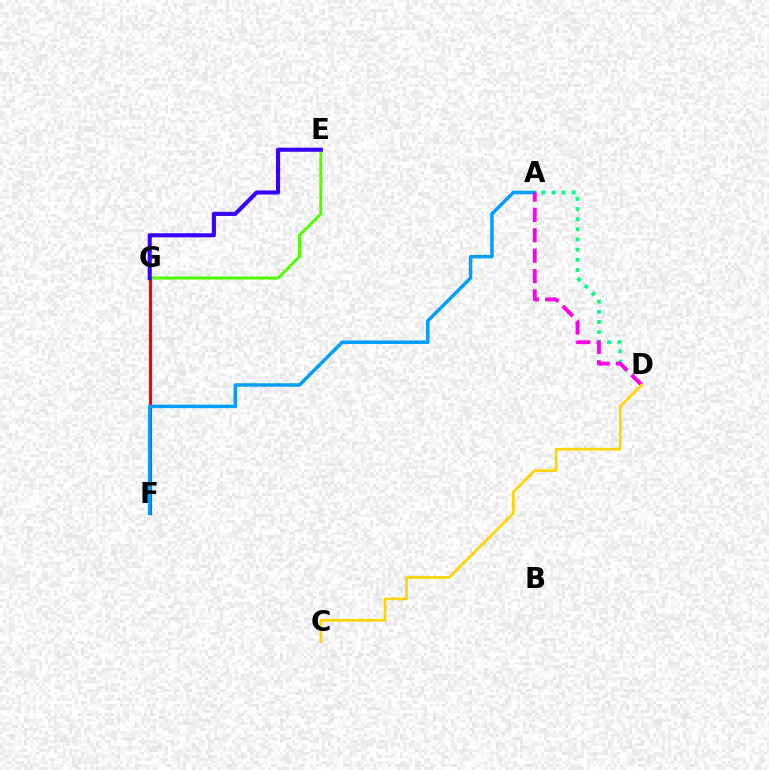{('F', 'G'): [{'color': '#ff0000', 'line_style': 'solid', 'thickness': 2.27}], ('E', 'G'): [{'color': '#4fff00', 'line_style': 'solid', 'thickness': 2.16}, {'color': '#3700ff', 'line_style': 'solid', 'thickness': 2.94}], ('A', 'D'): [{'color': '#00ff86', 'line_style': 'dotted', 'thickness': 2.76}, {'color': '#ff00ed', 'line_style': 'dashed', 'thickness': 2.77}], ('A', 'F'): [{'color': '#009eff', 'line_style': 'solid', 'thickness': 2.51}], ('C', 'D'): [{'color': '#ffd500', 'line_style': 'solid', 'thickness': 1.96}]}